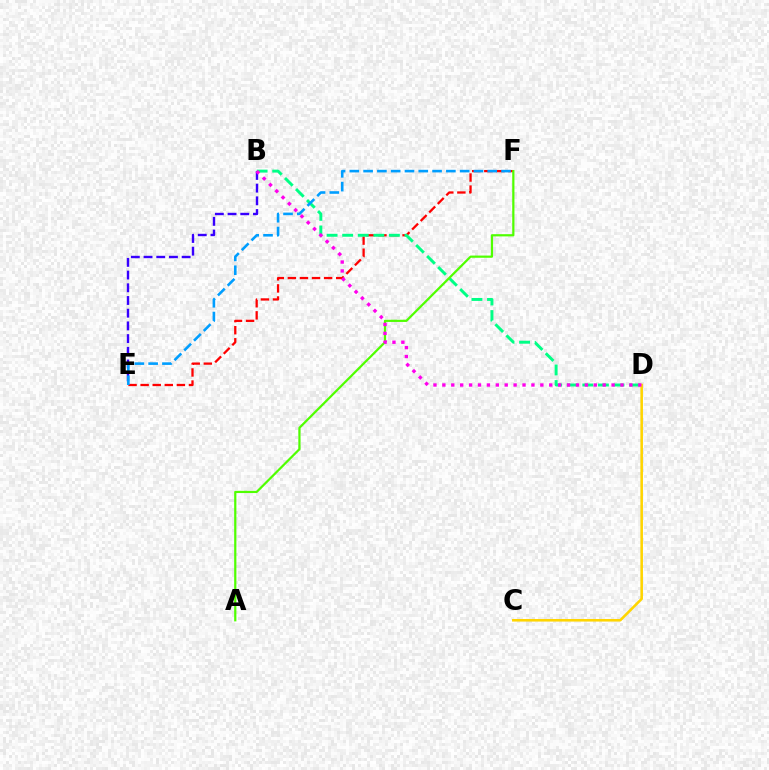{('E', 'F'): [{'color': '#ff0000', 'line_style': 'dashed', 'thickness': 1.64}, {'color': '#009eff', 'line_style': 'dashed', 'thickness': 1.87}], ('B', 'E'): [{'color': '#3700ff', 'line_style': 'dashed', 'thickness': 1.73}], ('B', 'D'): [{'color': '#00ff86', 'line_style': 'dashed', 'thickness': 2.12}, {'color': '#ff00ed', 'line_style': 'dotted', 'thickness': 2.42}], ('C', 'D'): [{'color': '#ffd500', 'line_style': 'solid', 'thickness': 1.85}], ('A', 'F'): [{'color': '#4fff00', 'line_style': 'solid', 'thickness': 1.59}]}